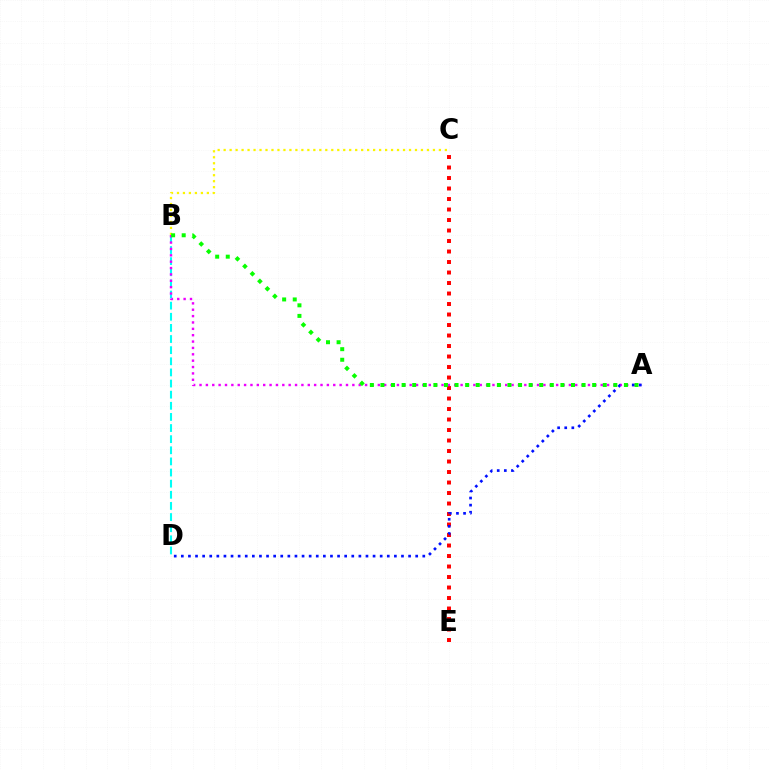{('B', 'D'): [{'color': '#00fff6', 'line_style': 'dashed', 'thickness': 1.51}], ('C', 'E'): [{'color': '#ff0000', 'line_style': 'dotted', 'thickness': 2.85}], ('A', 'B'): [{'color': '#ee00ff', 'line_style': 'dotted', 'thickness': 1.73}, {'color': '#08ff00', 'line_style': 'dotted', 'thickness': 2.88}], ('A', 'D'): [{'color': '#0010ff', 'line_style': 'dotted', 'thickness': 1.93}], ('B', 'C'): [{'color': '#fcf500', 'line_style': 'dotted', 'thickness': 1.62}]}